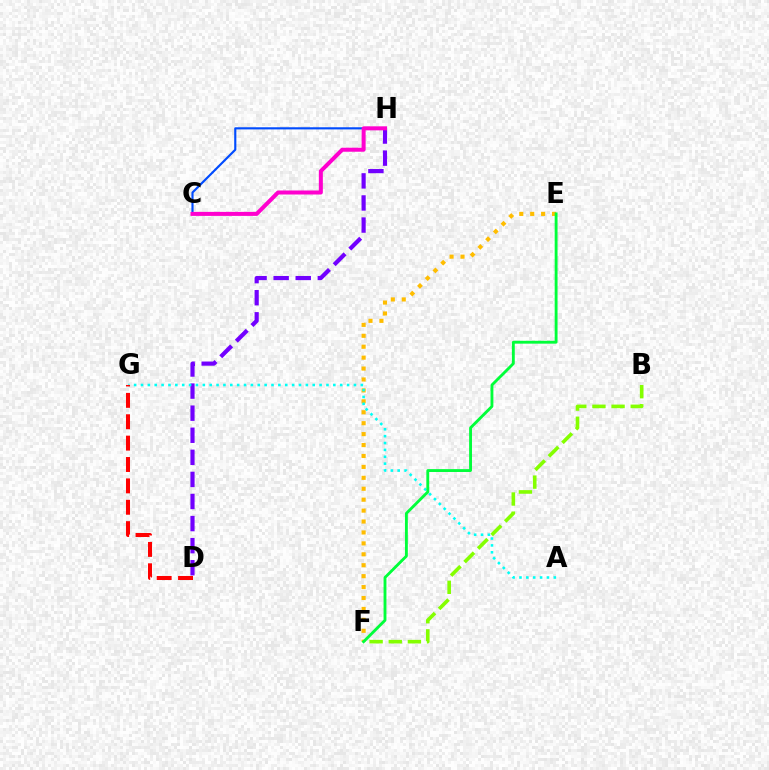{('C', 'H'): [{'color': '#004bff', 'line_style': 'solid', 'thickness': 1.54}, {'color': '#ff00cf', 'line_style': 'solid', 'thickness': 2.89}], ('D', 'H'): [{'color': '#7200ff', 'line_style': 'dashed', 'thickness': 3.0}], ('E', 'F'): [{'color': '#ffbd00', 'line_style': 'dotted', 'thickness': 2.97}, {'color': '#00ff39', 'line_style': 'solid', 'thickness': 2.06}], ('B', 'F'): [{'color': '#84ff00', 'line_style': 'dashed', 'thickness': 2.6}], ('A', 'G'): [{'color': '#00fff6', 'line_style': 'dotted', 'thickness': 1.87}], ('D', 'G'): [{'color': '#ff0000', 'line_style': 'dashed', 'thickness': 2.9}]}